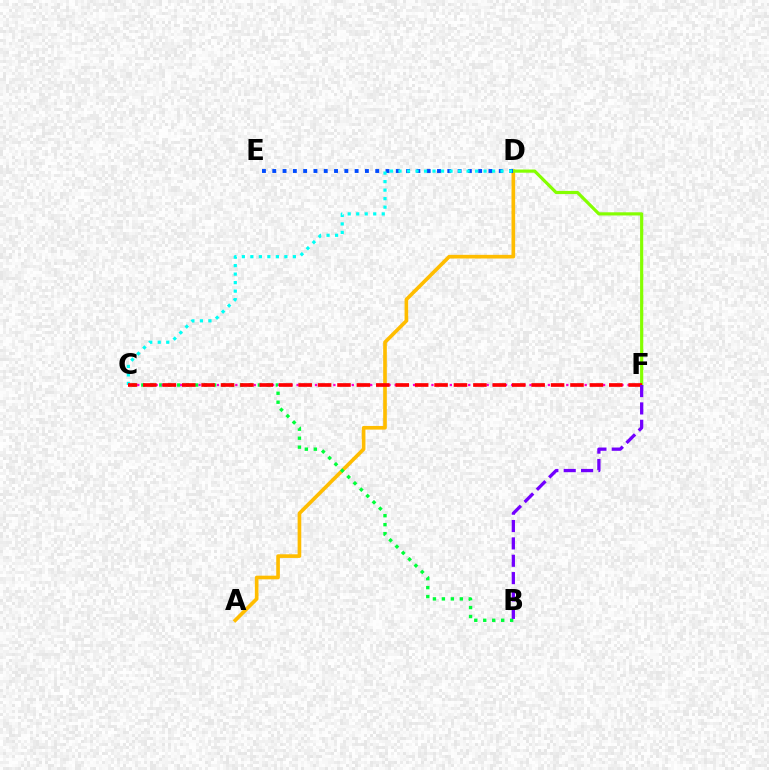{('A', 'D'): [{'color': '#ffbd00', 'line_style': 'solid', 'thickness': 2.63}], ('B', 'C'): [{'color': '#00ff39', 'line_style': 'dotted', 'thickness': 2.44}], ('D', 'F'): [{'color': '#84ff00', 'line_style': 'solid', 'thickness': 2.29}], ('C', 'F'): [{'color': '#ff00cf', 'line_style': 'dotted', 'thickness': 1.67}, {'color': '#ff0000', 'line_style': 'dashed', 'thickness': 2.64}], ('D', 'E'): [{'color': '#004bff', 'line_style': 'dotted', 'thickness': 2.8}], ('C', 'D'): [{'color': '#00fff6', 'line_style': 'dotted', 'thickness': 2.31}], ('B', 'F'): [{'color': '#7200ff', 'line_style': 'dashed', 'thickness': 2.36}]}